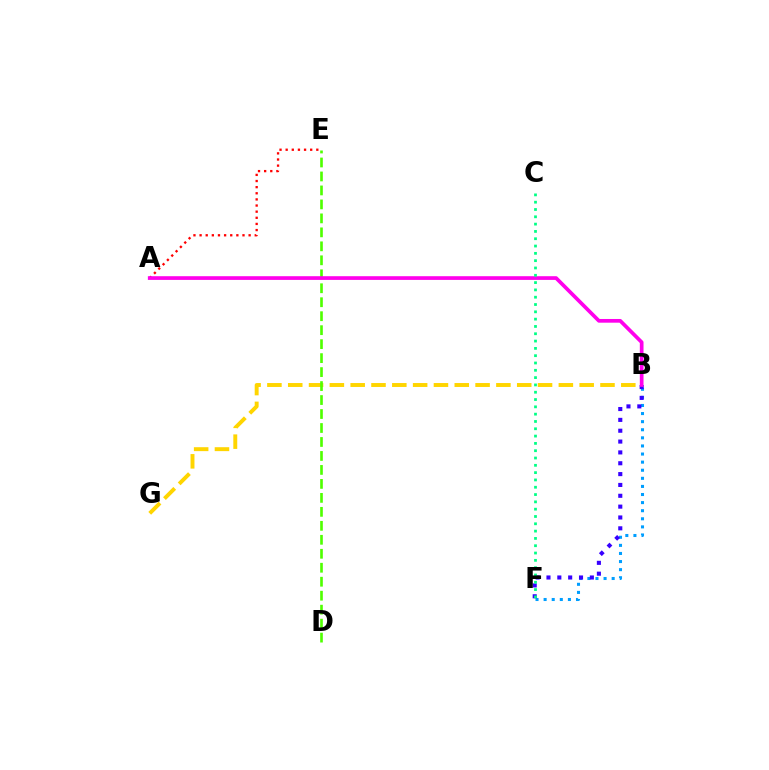{('B', 'G'): [{'color': '#ffd500', 'line_style': 'dashed', 'thickness': 2.83}], ('B', 'F'): [{'color': '#009eff', 'line_style': 'dotted', 'thickness': 2.2}, {'color': '#3700ff', 'line_style': 'dotted', 'thickness': 2.95}], ('A', 'E'): [{'color': '#ff0000', 'line_style': 'dotted', 'thickness': 1.67}], ('D', 'E'): [{'color': '#4fff00', 'line_style': 'dashed', 'thickness': 1.9}], ('A', 'B'): [{'color': '#ff00ed', 'line_style': 'solid', 'thickness': 2.67}], ('C', 'F'): [{'color': '#00ff86', 'line_style': 'dotted', 'thickness': 1.99}]}